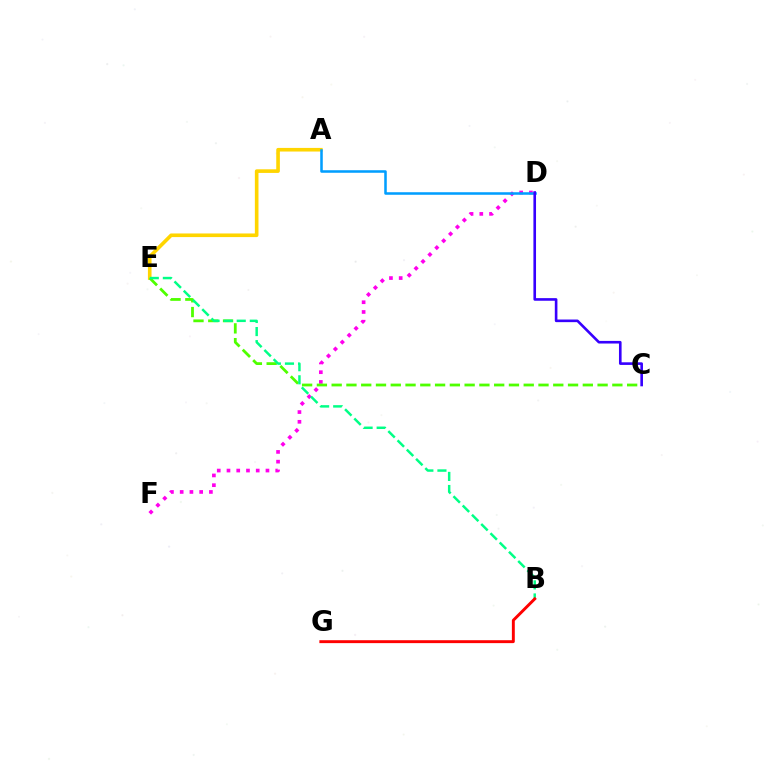{('A', 'E'): [{'color': '#ffd500', 'line_style': 'solid', 'thickness': 2.61}], ('D', 'F'): [{'color': '#ff00ed', 'line_style': 'dotted', 'thickness': 2.65}], ('C', 'E'): [{'color': '#4fff00', 'line_style': 'dashed', 'thickness': 2.01}], ('B', 'E'): [{'color': '#00ff86', 'line_style': 'dashed', 'thickness': 1.78}], ('A', 'D'): [{'color': '#009eff', 'line_style': 'solid', 'thickness': 1.83}], ('B', 'G'): [{'color': '#ff0000', 'line_style': 'solid', 'thickness': 2.1}], ('C', 'D'): [{'color': '#3700ff', 'line_style': 'solid', 'thickness': 1.89}]}